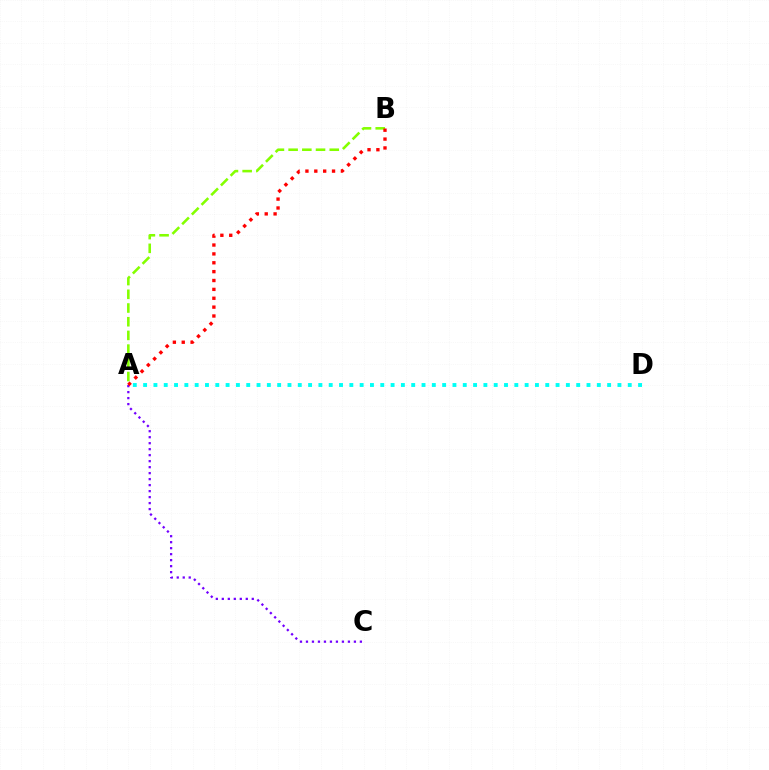{('A', 'C'): [{'color': '#7200ff', 'line_style': 'dotted', 'thickness': 1.63}], ('A', 'D'): [{'color': '#00fff6', 'line_style': 'dotted', 'thickness': 2.8}], ('A', 'B'): [{'color': '#84ff00', 'line_style': 'dashed', 'thickness': 1.86}, {'color': '#ff0000', 'line_style': 'dotted', 'thickness': 2.41}]}